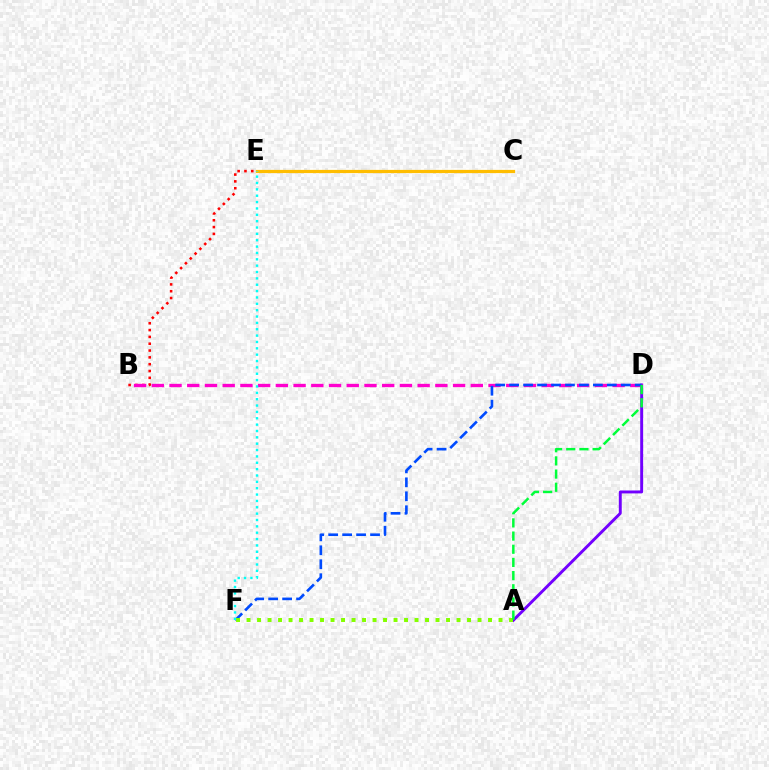{('C', 'E'): [{'color': '#ffbd00', 'line_style': 'solid', 'thickness': 2.32}], ('B', 'E'): [{'color': '#ff0000', 'line_style': 'dotted', 'thickness': 1.85}], ('A', 'D'): [{'color': '#7200ff', 'line_style': 'solid', 'thickness': 2.11}, {'color': '#00ff39', 'line_style': 'dashed', 'thickness': 1.79}], ('B', 'D'): [{'color': '#ff00cf', 'line_style': 'dashed', 'thickness': 2.41}], ('D', 'F'): [{'color': '#004bff', 'line_style': 'dashed', 'thickness': 1.9}], ('E', 'F'): [{'color': '#00fff6', 'line_style': 'dotted', 'thickness': 1.73}], ('A', 'F'): [{'color': '#84ff00', 'line_style': 'dotted', 'thickness': 2.85}]}